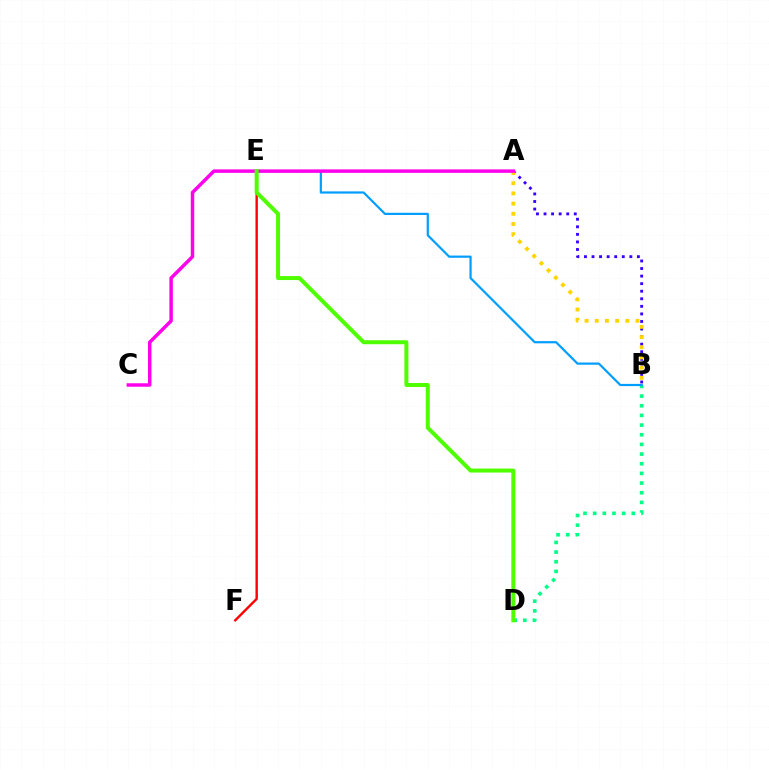{('B', 'D'): [{'color': '#00ff86', 'line_style': 'dotted', 'thickness': 2.63}], ('B', 'E'): [{'color': '#009eff', 'line_style': 'solid', 'thickness': 1.59}], ('A', 'B'): [{'color': '#3700ff', 'line_style': 'dotted', 'thickness': 2.06}, {'color': '#ffd500', 'line_style': 'dotted', 'thickness': 2.77}], ('E', 'F'): [{'color': '#ff0000', 'line_style': 'solid', 'thickness': 1.72}], ('A', 'C'): [{'color': '#ff00ed', 'line_style': 'solid', 'thickness': 2.5}], ('D', 'E'): [{'color': '#4fff00', 'line_style': 'solid', 'thickness': 2.87}]}